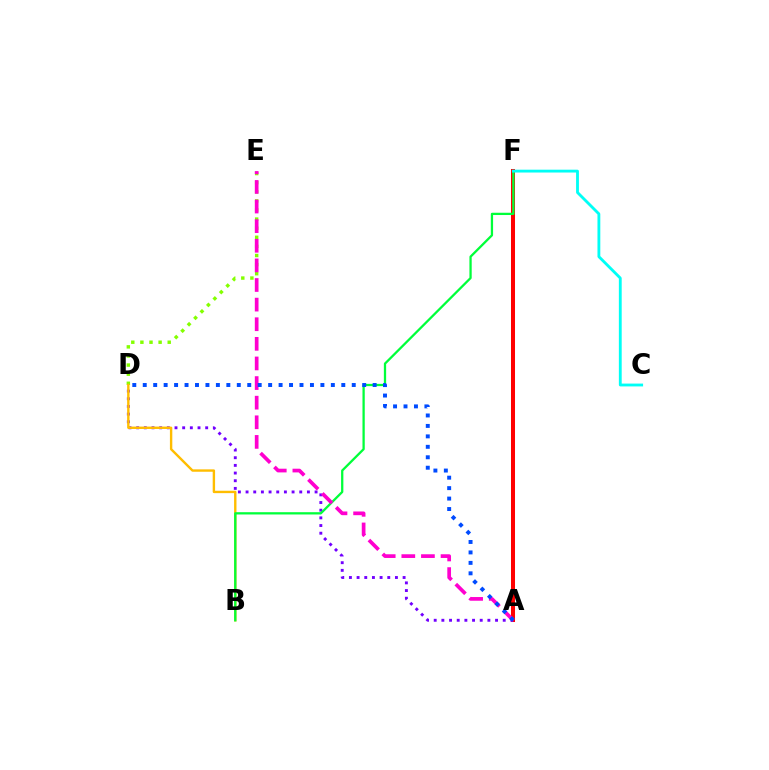{('D', 'E'): [{'color': '#84ff00', 'line_style': 'dotted', 'thickness': 2.47}], ('A', 'F'): [{'color': '#ff0000', 'line_style': 'solid', 'thickness': 2.9}], ('A', 'D'): [{'color': '#7200ff', 'line_style': 'dotted', 'thickness': 2.08}, {'color': '#004bff', 'line_style': 'dotted', 'thickness': 2.84}], ('B', 'D'): [{'color': '#ffbd00', 'line_style': 'solid', 'thickness': 1.72}], ('B', 'F'): [{'color': '#00ff39', 'line_style': 'solid', 'thickness': 1.64}], ('A', 'E'): [{'color': '#ff00cf', 'line_style': 'dashed', 'thickness': 2.66}], ('C', 'F'): [{'color': '#00fff6', 'line_style': 'solid', 'thickness': 2.04}]}